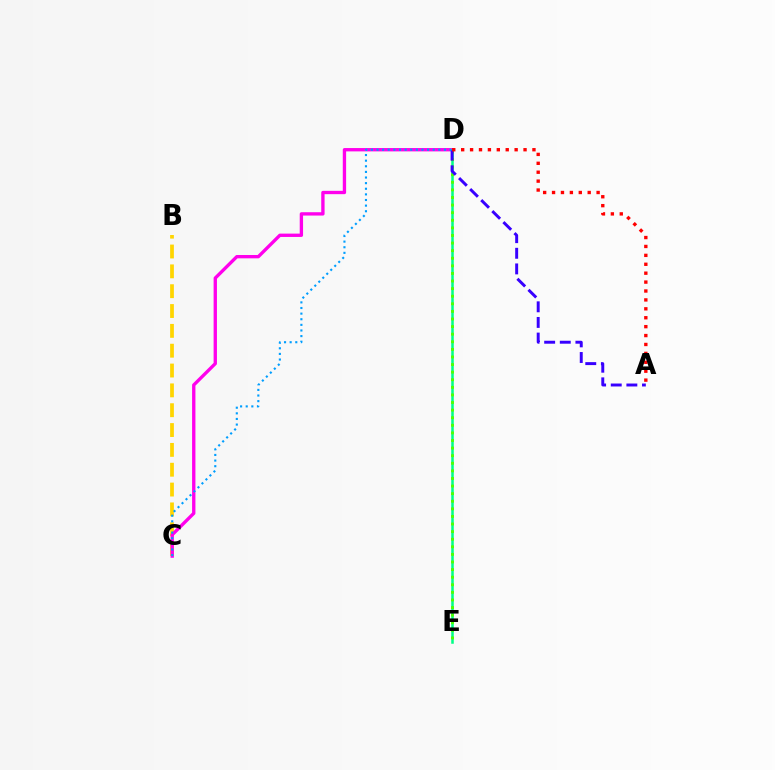{('B', 'C'): [{'color': '#ffd500', 'line_style': 'dashed', 'thickness': 2.69}], ('C', 'D'): [{'color': '#ff00ed', 'line_style': 'solid', 'thickness': 2.4}, {'color': '#009eff', 'line_style': 'dotted', 'thickness': 1.53}], ('D', 'E'): [{'color': '#00ff86', 'line_style': 'solid', 'thickness': 1.82}, {'color': '#4fff00', 'line_style': 'dotted', 'thickness': 2.06}], ('A', 'D'): [{'color': '#3700ff', 'line_style': 'dashed', 'thickness': 2.12}, {'color': '#ff0000', 'line_style': 'dotted', 'thickness': 2.42}]}